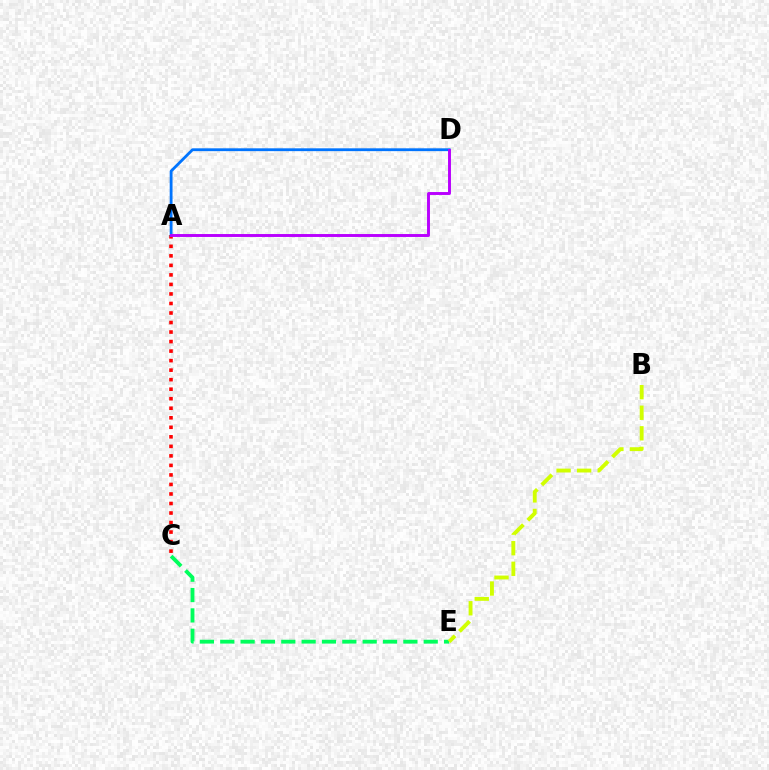{('A', 'C'): [{'color': '#ff0000', 'line_style': 'dotted', 'thickness': 2.59}], ('C', 'E'): [{'color': '#00ff5c', 'line_style': 'dashed', 'thickness': 2.76}], ('A', 'D'): [{'color': '#0074ff', 'line_style': 'solid', 'thickness': 2.03}, {'color': '#b900ff', 'line_style': 'solid', 'thickness': 2.1}], ('B', 'E'): [{'color': '#d1ff00', 'line_style': 'dashed', 'thickness': 2.79}]}